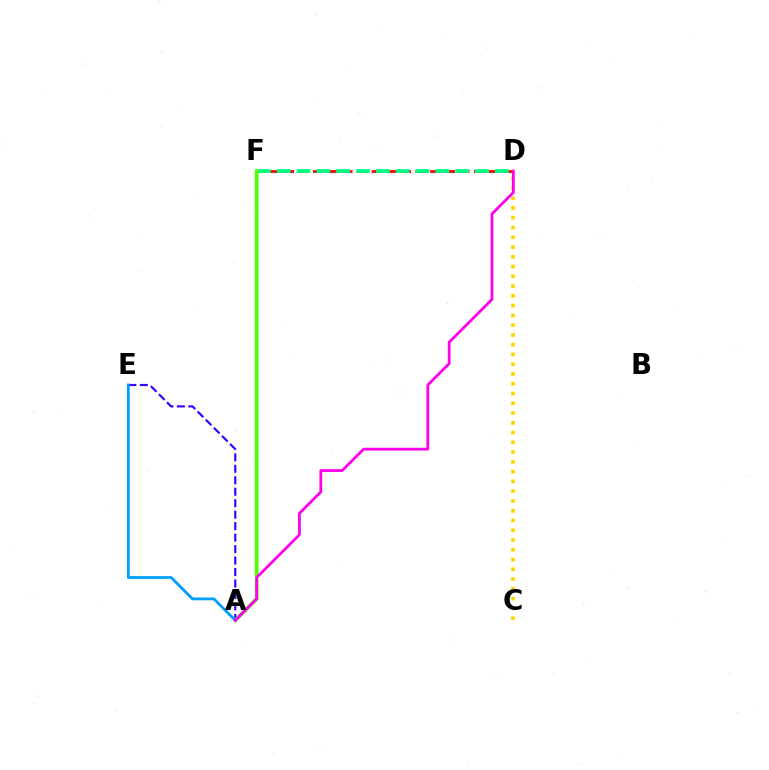{('D', 'F'): [{'color': '#ff0000', 'line_style': 'dashed', 'thickness': 1.99}, {'color': '#00ff86', 'line_style': 'dashed', 'thickness': 2.69}], ('A', 'E'): [{'color': '#3700ff', 'line_style': 'dashed', 'thickness': 1.56}, {'color': '#009eff', 'line_style': 'solid', 'thickness': 2.02}], ('A', 'F'): [{'color': '#4fff00', 'line_style': 'solid', 'thickness': 2.67}], ('C', 'D'): [{'color': '#ffd500', 'line_style': 'dotted', 'thickness': 2.65}], ('A', 'D'): [{'color': '#ff00ed', 'line_style': 'solid', 'thickness': 2.01}]}